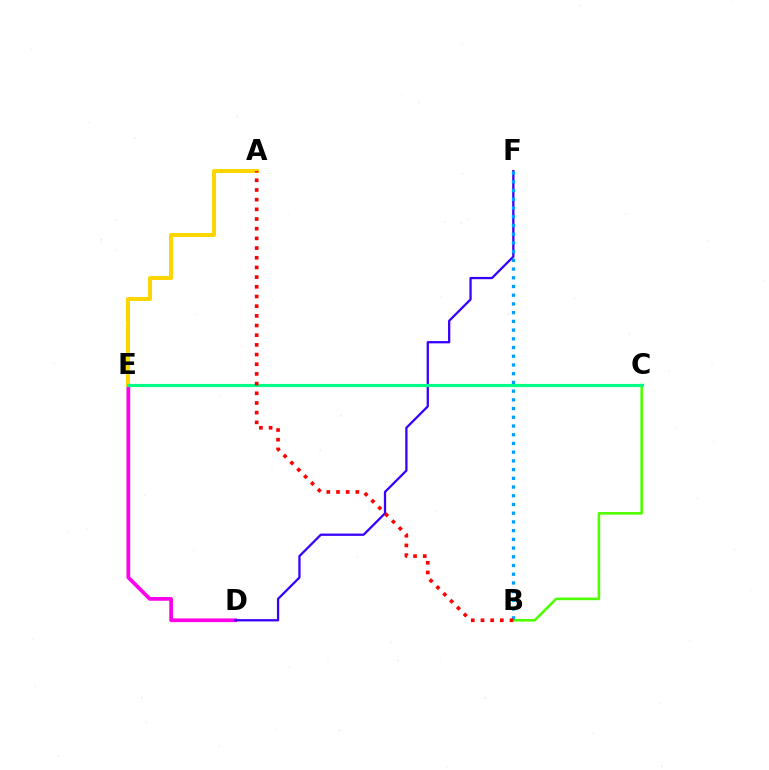{('D', 'E'): [{'color': '#ff00ed', 'line_style': 'solid', 'thickness': 2.68}], ('D', 'F'): [{'color': '#3700ff', 'line_style': 'solid', 'thickness': 1.64}], ('B', 'C'): [{'color': '#4fff00', 'line_style': 'solid', 'thickness': 1.86}], ('A', 'E'): [{'color': '#ffd500', 'line_style': 'solid', 'thickness': 2.88}], ('C', 'E'): [{'color': '#00ff86', 'line_style': 'solid', 'thickness': 2.26}], ('B', 'F'): [{'color': '#009eff', 'line_style': 'dotted', 'thickness': 2.37}], ('A', 'B'): [{'color': '#ff0000', 'line_style': 'dotted', 'thickness': 2.63}]}